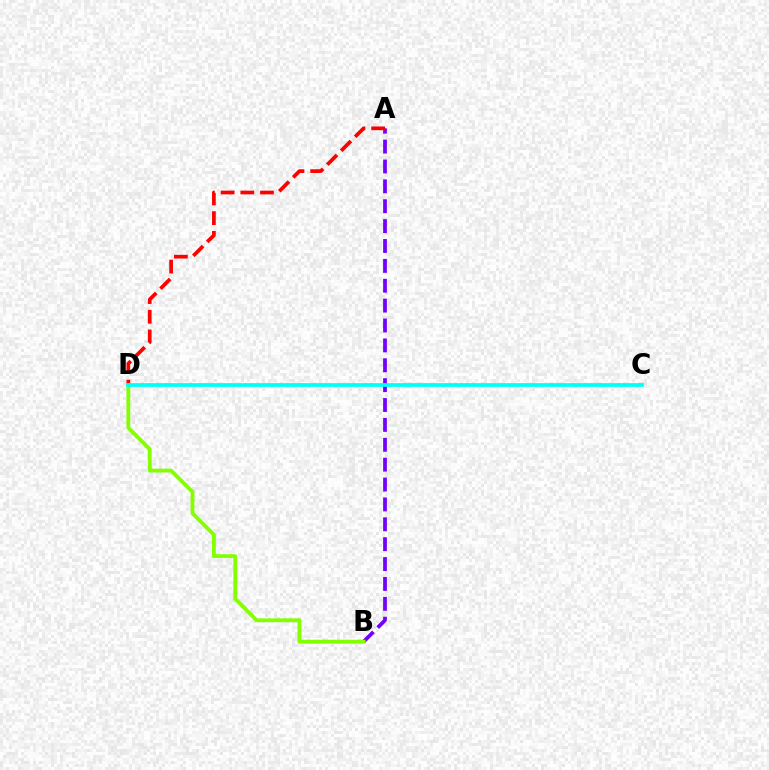{('A', 'B'): [{'color': '#7200ff', 'line_style': 'dashed', 'thickness': 2.7}], ('B', 'D'): [{'color': '#84ff00', 'line_style': 'solid', 'thickness': 2.75}], ('A', 'D'): [{'color': '#ff0000', 'line_style': 'dashed', 'thickness': 2.67}], ('C', 'D'): [{'color': '#00fff6', 'line_style': 'solid', 'thickness': 2.7}]}